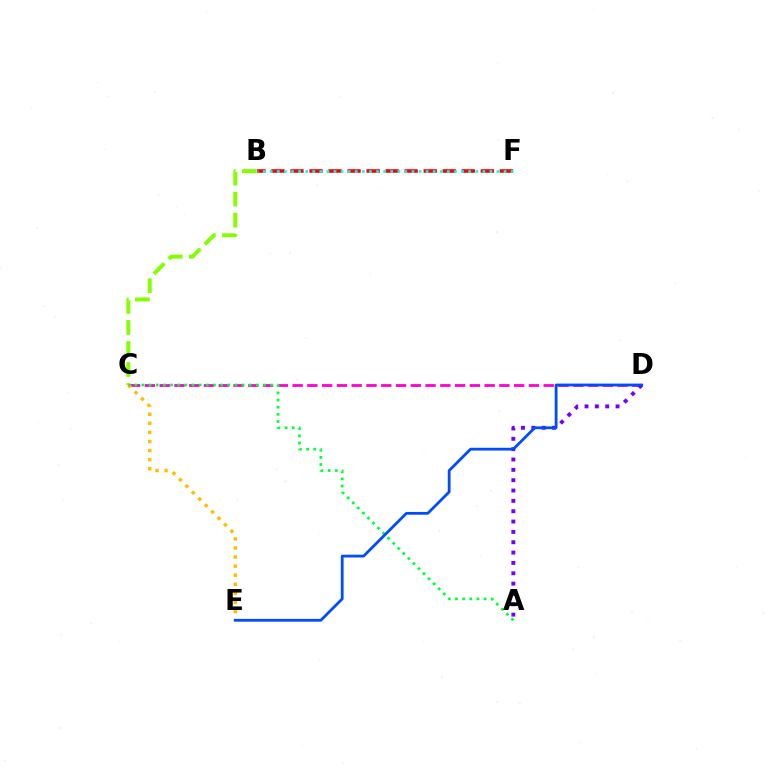{('B', 'F'): [{'color': '#ff0000', 'line_style': 'dashed', 'thickness': 2.59}, {'color': '#00fff6', 'line_style': 'dotted', 'thickness': 1.93}], ('C', 'D'): [{'color': '#ff00cf', 'line_style': 'dashed', 'thickness': 2.01}], ('B', 'C'): [{'color': '#84ff00', 'line_style': 'dashed', 'thickness': 2.86}], ('A', 'D'): [{'color': '#7200ff', 'line_style': 'dotted', 'thickness': 2.81}], ('C', 'E'): [{'color': '#ffbd00', 'line_style': 'dotted', 'thickness': 2.47}], ('A', 'C'): [{'color': '#00ff39', 'line_style': 'dotted', 'thickness': 1.94}], ('D', 'E'): [{'color': '#004bff', 'line_style': 'solid', 'thickness': 2.0}]}